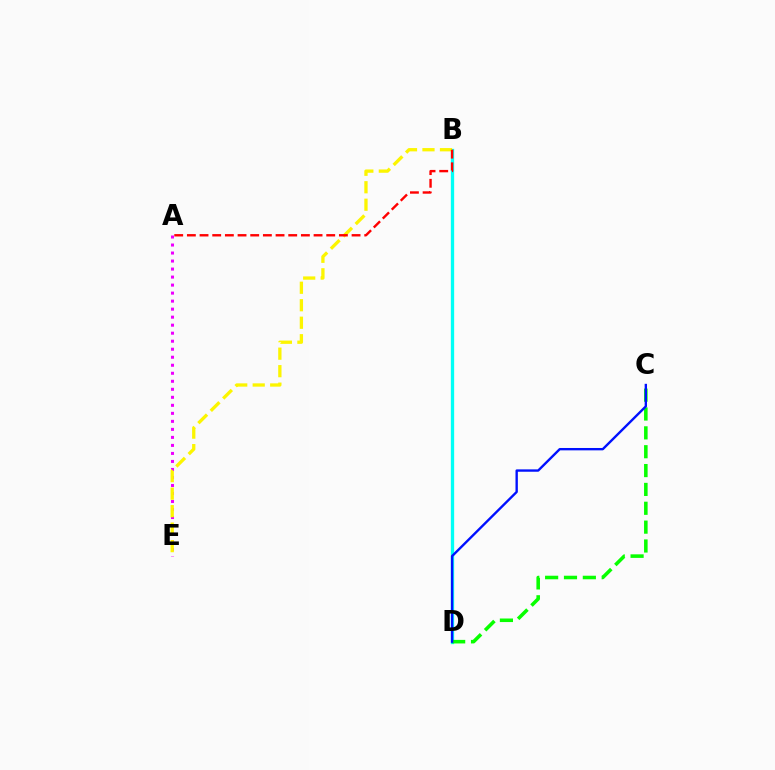{('A', 'E'): [{'color': '#ee00ff', 'line_style': 'dotted', 'thickness': 2.18}], ('B', 'D'): [{'color': '#00fff6', 'line_style': 'solid', 'thickness': 2.38}], ('C', 'D'): [{'color': '#08ff00', 'line_style': 'dashed', 'thickness': 2.56}, {'color': '#0010ff', 'line_style': 'solid', 'thickness': 1.7}], ('B', 'E'): [{'color': '#fcf500', 'line_style': 'dashed', 'thickness': 2.38}], ('A', 'B'): [{'color': '#ff0000', 'line_style': 'dashed', 'thickness': 1.72}]}